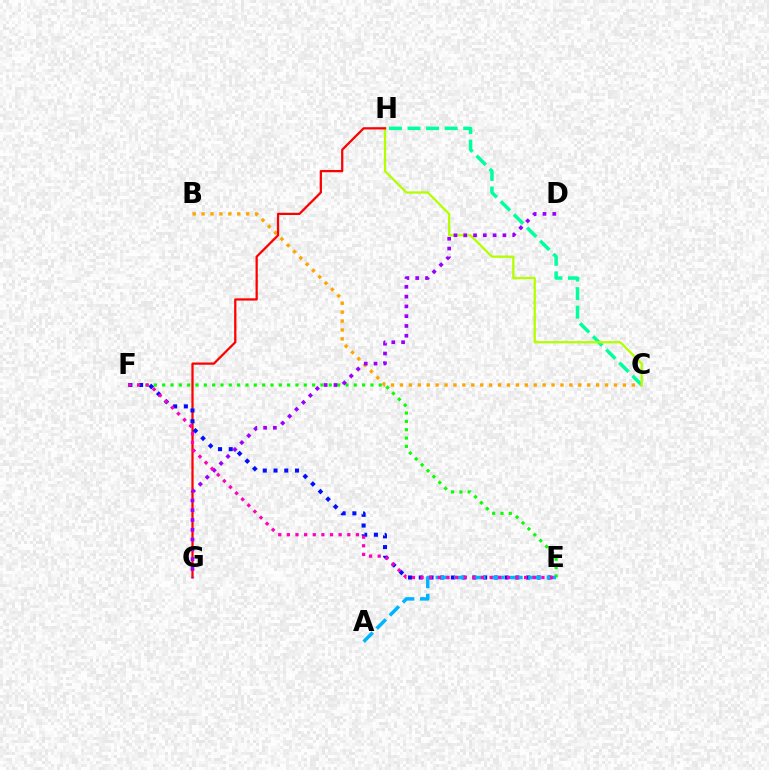{('C', 'H'): [{'color': '#00ff9d', 'line_style': 'dashed', 'thickness': 2.52}, {'color': '#b3ff00', 'line_style': 'solid', 'thickness': 1.64}], ('B', 'C'): [{'color': '#ffa500', 'line_style': 'dotted', 'thickness': 2.42}], ('E', 'F'): [{'color': '#08ff00', 'line_style': 'dotted', 'thickness': 2.26}, {'color': '#0010ff', 'line_style': 'dotted', 'thickness': 2.92}, {'color': '#ff00bd', 'line_style': 'dotted', 'thickness': 2.34}], ('G', 'H'): [{'color': '#ff0000', 'line_style': 'solid', 'thickness': 1.63}], ('D', 'G'): [{'color': '#9b00ff', 'line_style': 'dotted', 'thickness': 2.66}], ('A', 'E'): [{'color': '#00b5ff', 'line_style': 'dashed', 'thickness': 2.52}]}